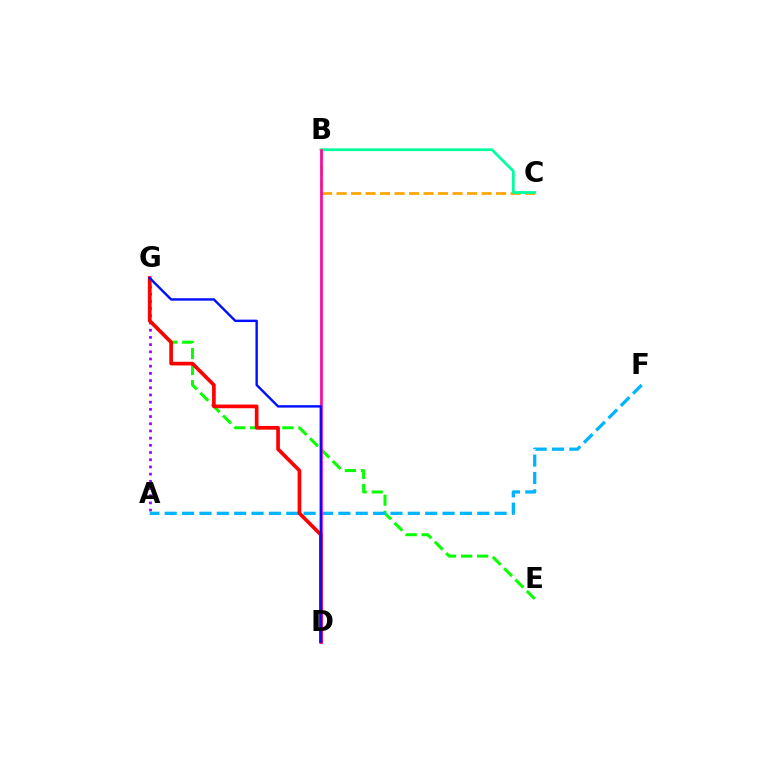{('A', 'G'): [{'color': '#9b00ff', 'line_style': 'dotted', 'thickness': 1.95}], ('B', 'C'): [{'color': '#ffa500', 'line_style': 'dashed', 'thickness': 1.97}, {'color': '#00ff9d', 'line_style': 'solid', 'thickness': 1.97}], ('E', 'G'): [{'color': '#08ff00', 'line_style': 'dashed', 'thickness': 2.18}], ('A', 'F'): [{'color': '#00b5ff', 'line_style': 'dashed', 'thickness': 2.36}], ('B', 'D'): [{'color': '#b3ff00', 'line_style': 'solid', 'thickness': 1.69}, {'color': '#ff00bd', 'line_style': 'solid', 'thickness': 1.9}], ('D', 'G'): [{'color': '#ff0000', 'line_style': 'solid', 'thickness': 2.64}, {'color': '#0010ff', 'line_style': 'solid', 'thickness': 1.74}]}